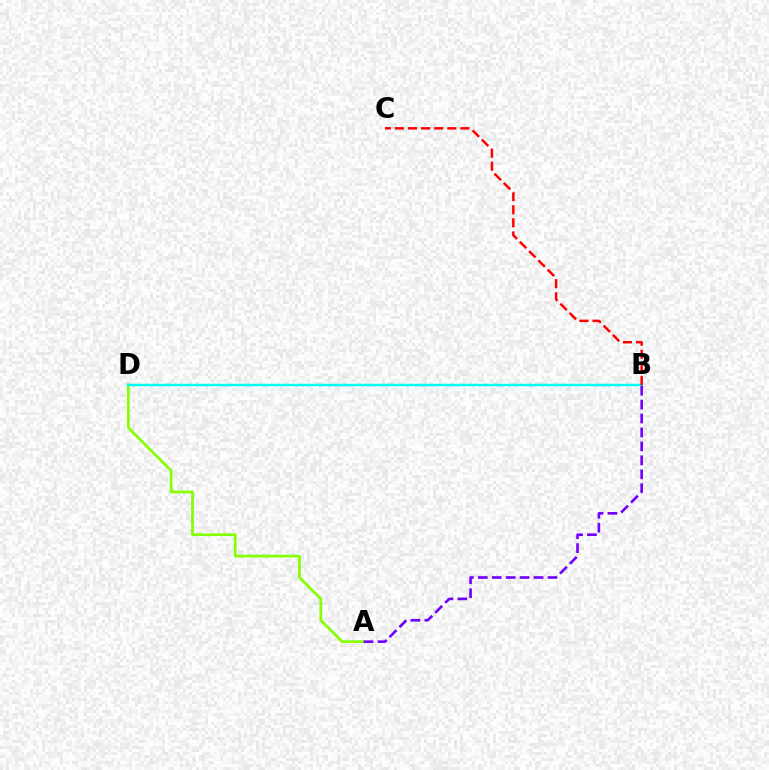{('A', 'D'): [{'color': '#84ff00', 'line_style': 'solid', 'thickness': 1.94}], ('B', 'D'): [{'color': '#00fff6', 'line_style': 'solid', 'thickness': 1.77}], ('B', 'C'): [{'color': '#ff0000', 'line_style': 'dashed', 'thickness': 1.78}], ('A', 'B'): [{'color': '#7200ff', 'line_style': 'dashed', 'thickness': 1.89}]}